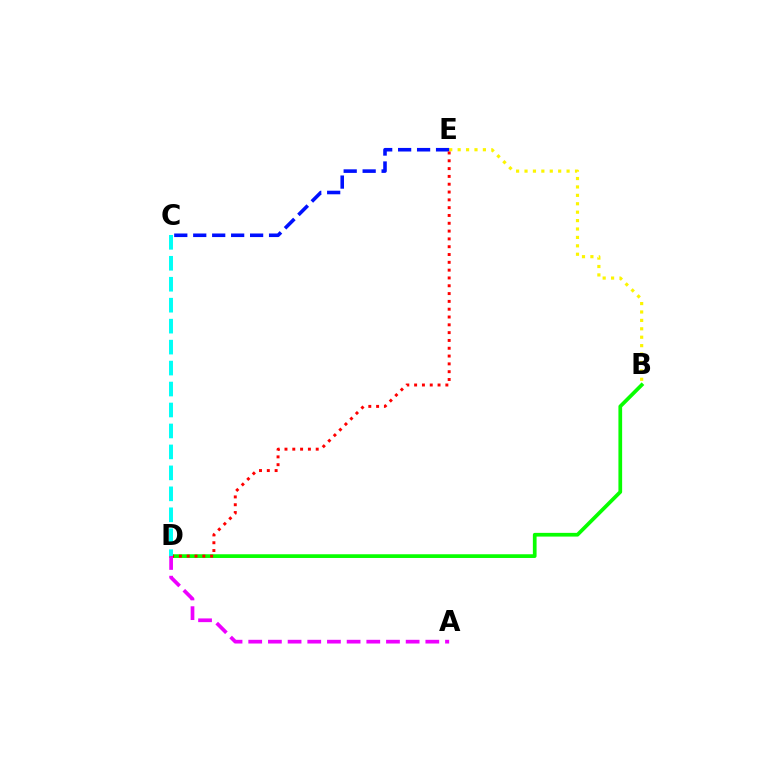{('B', 'D'): [{'color': '#08ff00', 'line_style': 'solid', 'thickness': 2.67}], ('B', 'E'): [{'color': '#fcf500', 'line_style': 'dotted', 'thickness': 2.29}], ('C', 'E'): [{'color': '#0010ff', 'line_style': 'dashed', 'thickness': 2.58}], ('D', 'E'): [{'color': '#ff0000', 'line_style': 'dotted', 'thickness': 2.12}], ('C', 'D'): [{'color': '#00fff6', 'line_style': 'dashed', 'thickness': 2.85}], ('A', 'D'): [{'color': '#ee00ff', 'line_style': 'dashed', 'thickness': 2.67}]}